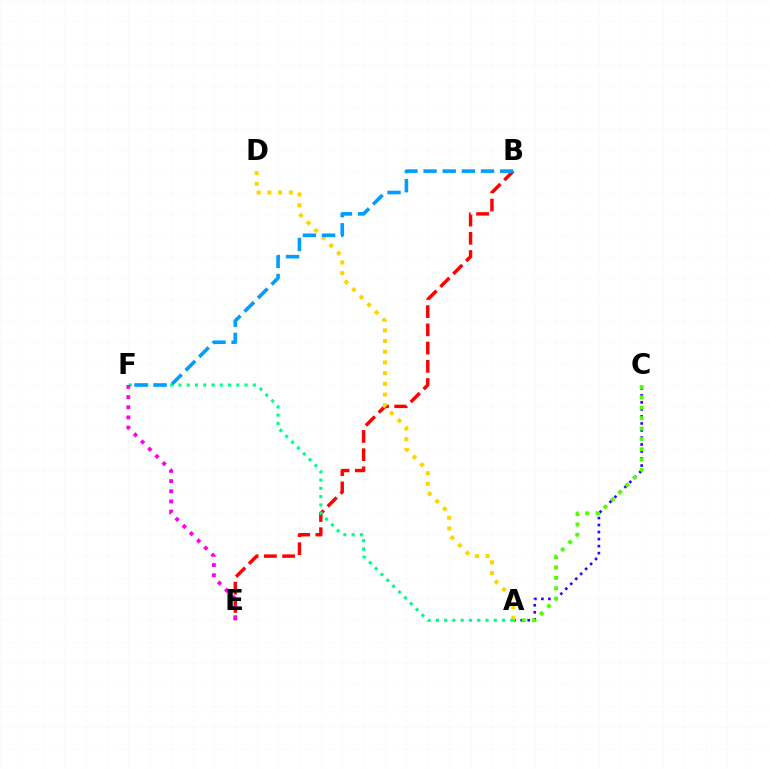{('B', 'E'): [{'color': '#ff0000', 'line_style': 'dashed', 'thickness': 2.47}], ('A', 'C'): [{'color': '#3700ff', 'line_style': 'dotted', 'thickness': 1.91}, {'color': '#4fff00', 'line_style': 'dotted', 'thickness': 2.82}], ('A', 'D'): [{'color': '#ffd500', 'line_style': 'dotted', 'thickness': 2.91}], ('A', 'F'): [{'color': '#00ff86', 'line_style': 'dotted', 'thickness': 2.25}], ('B', 'F'): [{'color': '#009eff', 'line_style': 'dashed', 'thickness': 2.6}], ('E', 'F'): [{'color': '#ff00ed', 'line_style': 'dotted', 'thickness': 2.76}]}